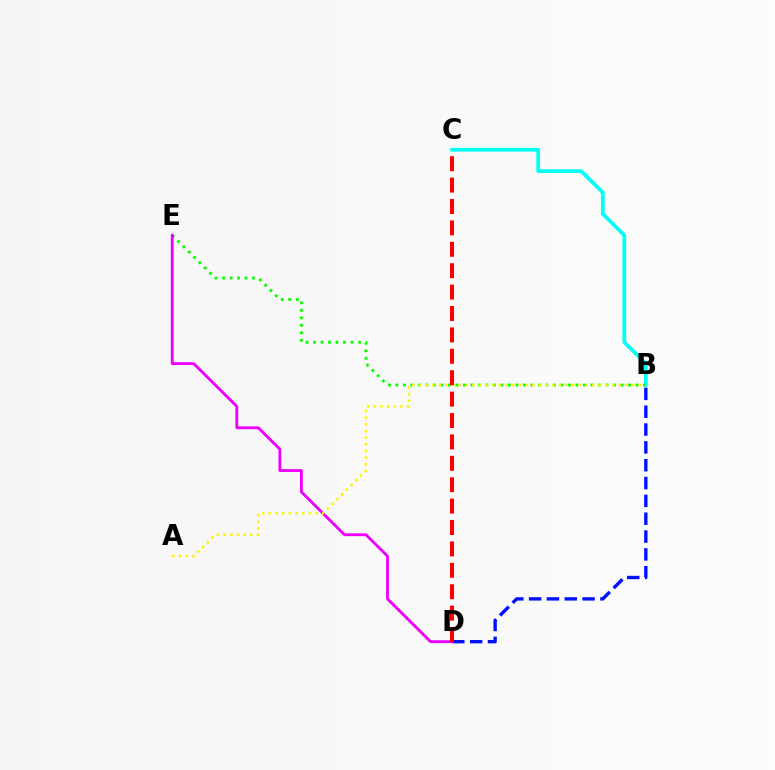{('B', 'C'): [{'color': '#00fff6', 'line_style': 'solid', 'thickness': 2.69}], ('B', 'D'): [{'color': '#0010ff', 'line_style': 'dashed', 'thickness': 2.42}], ('B', 'E'): [{'color': '#08ff00', 'line_style': 'dotted', 'thickness': 2.04}], ('D', 'E'): [{'color': '#ee00ff', 'line_style': 'solid', 'thickness': 2.04}], ('A', 'B'): [{'color': '#fcf500', 'line_style': 'dotted', 'thickness': 1.81}], ('C', 'D'): [{'color': '#ff0000', 'line_style': 'dashed', 'thickness': 2.91}]}